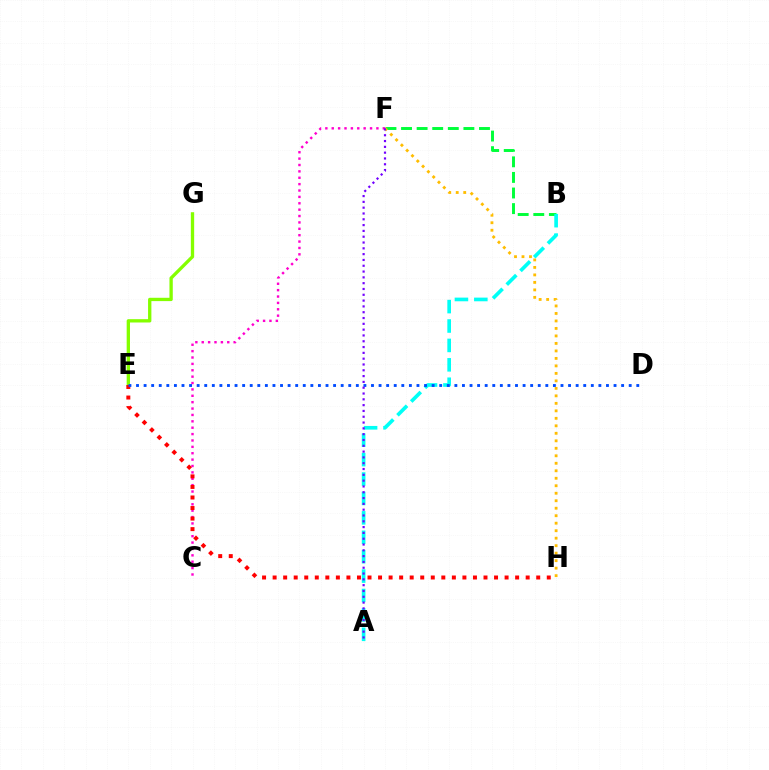{('E', 'G'): [{'color': '#84ff00', 'line_style': 'solid', 'thickness': 2.39}], ('C', 'F'): [{'color': '#ff00cf', 'line_style': 'dotted', 'thickness': 1.73}], ('B', 'F'): [{'color': '#00ff39', 'line_style': 'dashed', 'thickness': 2.12}], ('E', 'H'): [{'color': '#ff0000', 'line_style': 'dotted', 'thickness': 2.86}], ('F', 'H'): [{'color': '#ffbd00', 'line_style': 'dotted', 'thickness': 2.04}], ('A', 'B'): [{'color': '#00fff6', 'line_style': 'dashed', 'thickness': 2.64}], ('D', 'E'): [{'color': '#004bff', 'line_style': 'dotted', 'thickness': 2.06}], ('A', 'F'): [{'color': '#7200ff', 'line_style': 'dotted', 'thickness': 1.58}]}